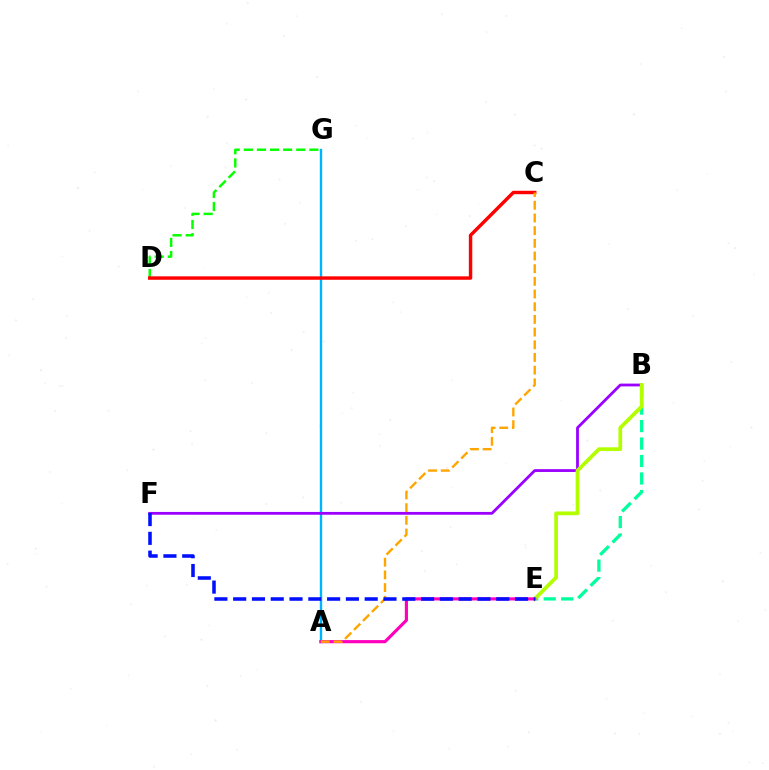{('D', 'G'): [{'color': '#08ff00', 'line_style': 'dashed', 'thickness': 1.78}], ('A', 'G'): [{'color': '#00b5ff', 'line_style': 'solid', 'thickness': 1.72}], ('B', 'E'): [{'color': '#00ff9d', 'line_style': 'dashed', 'thickness': 2.37}, {'color': '#b3ff00', 'line_style': 'solid', 'thickness': 2.69}], ('B', 'F'): [{'color': '#9b00ff', 'line_style': 'solid', 'thickness': 2.02}], ('A', 'E'): [{'color': '#ff00bd', 'line_style': 'solid', 'thickness': 2.27}], ('C', 'D'): [{'color': '#ff0000', 'line_style': 'solid', 'thickness': 2.47}], ('A', 'C'): [{'color': '#ffa500', 'line_style': 'dashed', 'thickness': 1.72}], ('E', 'F'): [{'color': '#0010ff', 'line_style': 'dashed', 'thickness': 2.55}]}